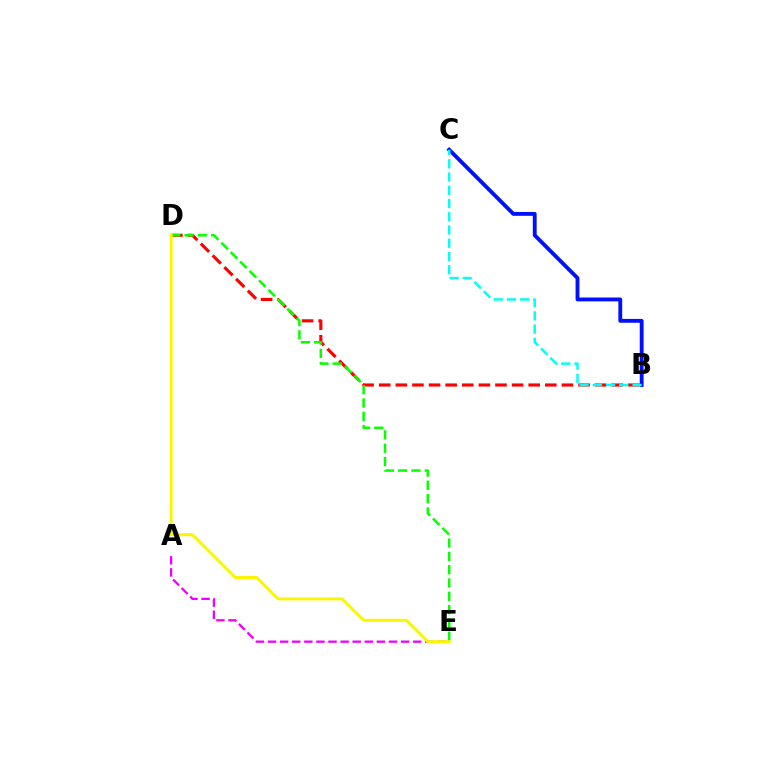{('B', 'D'): [{'color': '#ff0000', 'line_style': 'dashed', 'thickness': 2.26}], ('D', 'E'): [{'color': '#08ff00', 'line_style': 'dashed', 'thickness': 1.81}, {'color': '#fcf500', 'line_style': 'solid', 'thickness': 2.13}], ('A', 'E'): [{'color': '#ee00ff', 'line_style': 'dashed', 'thickness': 1.64}], ('B', 'C'): [{'color': '#0010ff', 'line_style': 'solid', 'thickness': 2.77}, {'color': '#00fff6', 'line_style': 'dashed', 'thickness': 1.8}]}